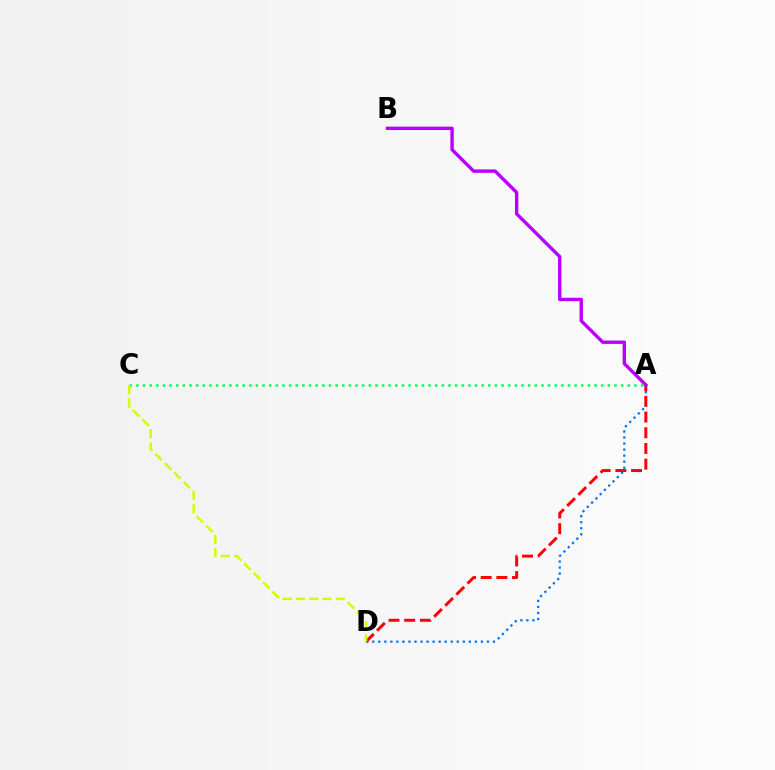{('A', 'D'): [{'color': '#0074ff', 'line_style': 'dotted', 'thickness': 1.64}, {'color': '#ff0000', 'line_style': 'dashed', 'thickness': 2.13}], ('A', 'B'): [{'color': '#b900ff', 'line_style': 'solid', 'thickness': 2.44}], ('A', 'C'): [{'color': '#00ff5c', 'line_style': 'dotted', 'thickness': 1.8}], ('C', 'D'): [{'color': '#d1ff00', 'line_style': 'dashed', 'thickness': 1.8}]}